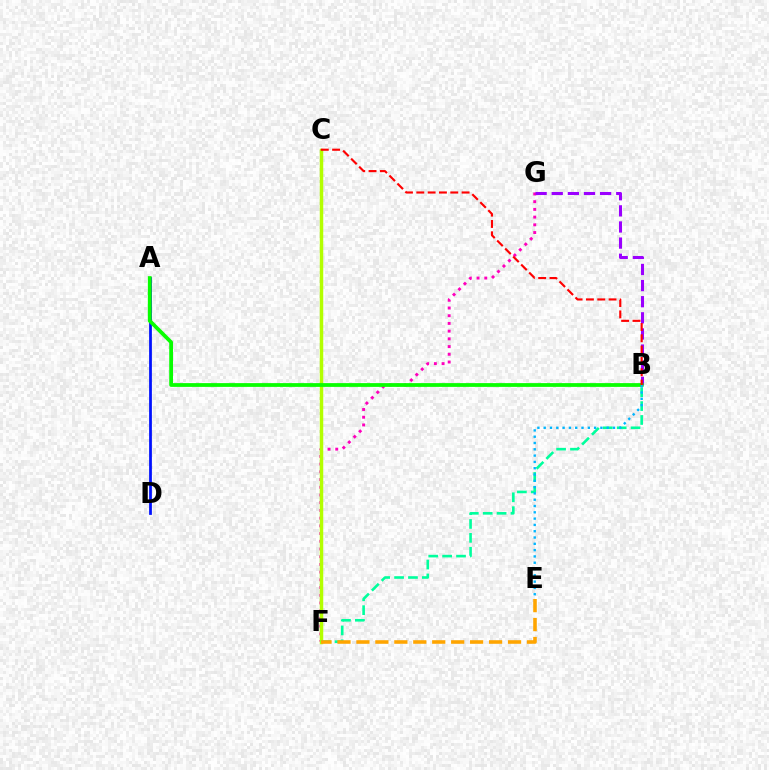{('F', 'G'): [{'color': '#ff00bd', 'line_style': 'dotted', 'thickness': 2.1}], ('B', 'G'): [{'color': '#9b00ff', 'line_style': 'dashed', 'thickness': 2.19}], ('C', 'F'): [{'color': '#b3ff00', 'line_style': 'solid', 'thickness': 2.5}], ('B', 'F'): [{'color': '#00ff9d', 'line_style': 'dashed', 'thickness': 1.89}], ('A', 'D'): [{'color': '#0010ff', 'line_style': 'solid', 'thickness': 1.99}], ('E', 'F'): [{'color': '#ffa500', 'line_style': 'dashed', 'thickness': 2.57}], ('A', 'B'): [{'color': '#08ff00', 'line_style': 'solid', 'thickness': 2.71}], ('B', 'E'): [{'color': '#00b5ff', 'line_style': 'dotted', 'thickness': 1.71}], ('B', 'C'): [{'color': '#ff0000', 'line_style': 'dashed', 'thickness': 1.54}]}